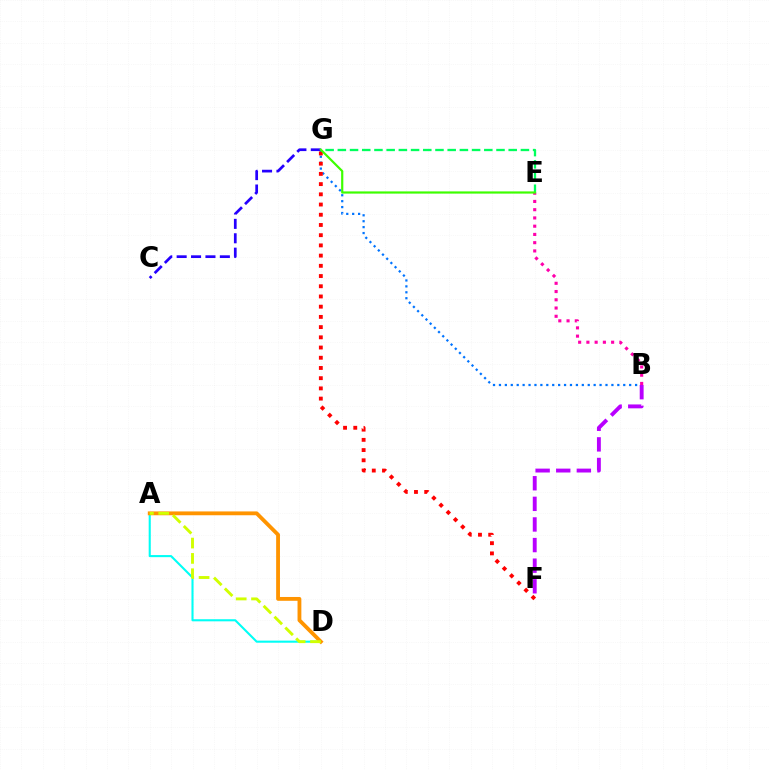{('B', 'G'): [{'color': '#0074ff', 'line_style': 'dotted', 'thickness': 1.61}], ('A', 'D'): [{'color': '#00fff6', 'line_style': 'solid', 'thickness': 1.51}, {'color': '#ff9400', 'line_style': 'solid', 'thickness': 2.75}, {'color': '#d1ff00', 'line_style': 'dashed', 'thickness': 2.08}], ('B', 'F'): [{'color': '#b900ff', 'line_style': 'dashed', 'thickness': 2.8}], ('B', 'E'): [{'color': '#ff00ac', 'line_style': 'dotted', 'thickness': 2.24}], ('F', 'G'): [{'color': '#ff0000', 'line_style': 'dotted', 'thickness': 2.78}], ('E', 'G'): [{'color': '#00ff5c', 'line_style': 'dashed', 'thickness': 1.66}, {'color': '#3dff00', 'line_style': 'solid', 'thickness': 1.58}], ('C', 'G'): [{'color': '#2500ff', 'line_style': 'dashed', 'thickness': 1.96}]}